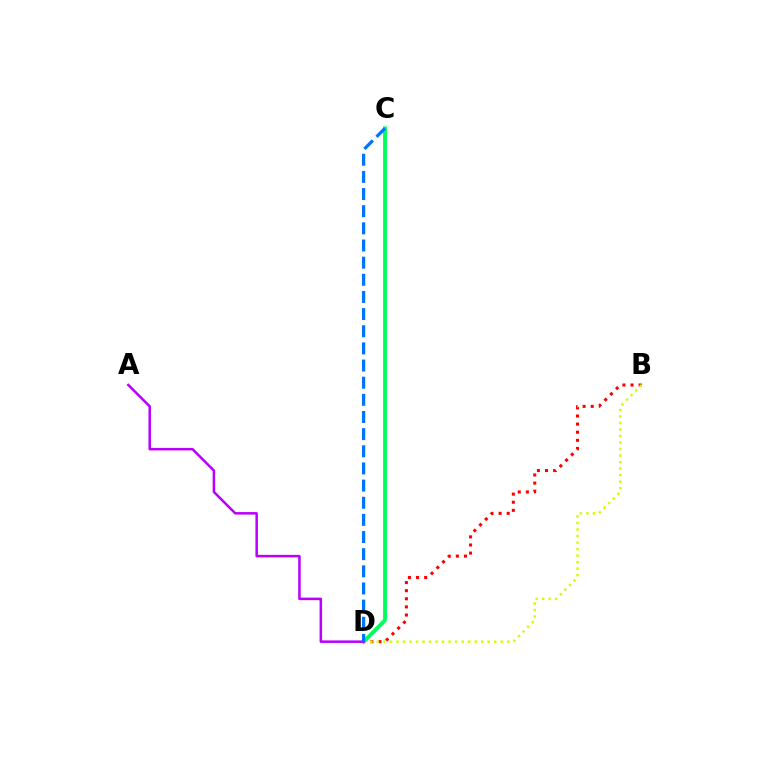{('B', 'D'): [{'color': '#ff0000', 'line_style': 'dotted', 'thickness': 2.2}, {'color': '#d1ff00', 'line_style': 'dotted', 'thickness': 1.77}], ('C', 'D'): [{'color': '#00ff5c', 'line_style': 'solid', 'thickness': 2.78}, {'color': '#0074ff', 'line_style': 'dashed', 'thickness': 2.33}], ('A', 'D'): [{'color': '#b900ff', 'line_style': 'solid', 'thickness': 1.81}]}